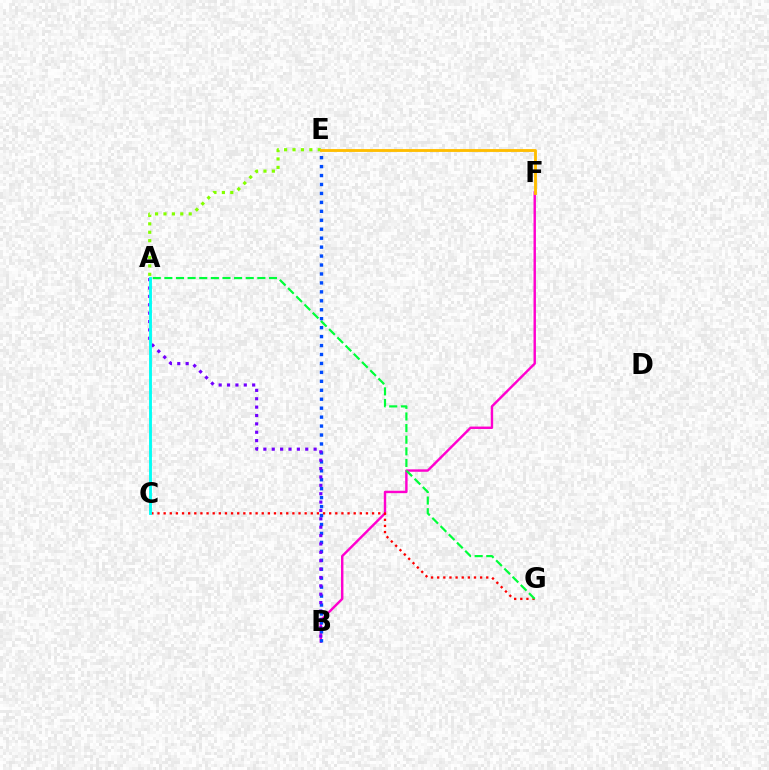{('B', 'F'): [{'color': '#ff00cf', 'line_style': 'solid', 'thickness': 1.74}], ('B', 'E'): [{'color': '#004bff', 'line_style': 'dotted', 'thickness': 2.43}], ('A', 'E'): [{'color': '#84ff00', 'line_style': 'dotted', 'thickness': 2.28}], ('C', 'G'): [{'color': '#ff0000', 'line_style': 'dotted', 'thickness': 1.67}], ('A', 'B'): [{'color': '#7200ff', 'line_style': 'dotted', 'thickness': 2.28}], ('E', 'F'): [{'color': '#ffbd00', 'line_style': 'solid', 'thickness': 2.06}], ('A', 'G'): [{'color': '#00ff39', 'line_style': 'dashed', 'thickness': 1.58}], ('A', 'C'): [{'color': '#00fff6', 'line_style': 'solid', 'thickness': 2.07}]}